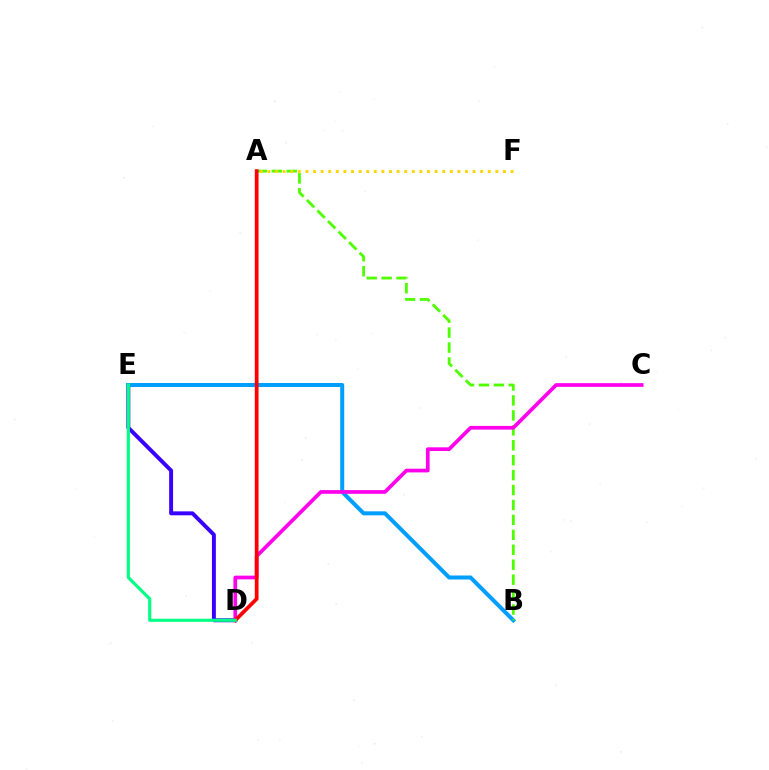{('D', 'E'): [{'color': '#3700ff', 'line_style': 'solid', 'thickness': 2.82}, {'color': '#00ff86', 'line_style': 'solid', 'thickness': 2.27}], ('B', 'E'): [{'color': '#009eff', 'line_style': 'solid', 'thickness': 2.88}], ('A', 'B'): [{'color': '#4fff00', 'line_style': 'dashed', 'thickness': 2.03}], ('A', 'F'): [{'color': '#ffd500', 'line_style': 'dotted', 'thickness': 2.06}], ('C', 'D'): [{'color': '#ff00ed', 'line_style': 'solid', 'thickness': 2.67}], ('A', 'D'): [{'color': '#ff0000', 'line_style': 'solid', 'thickness': 2.7}]}